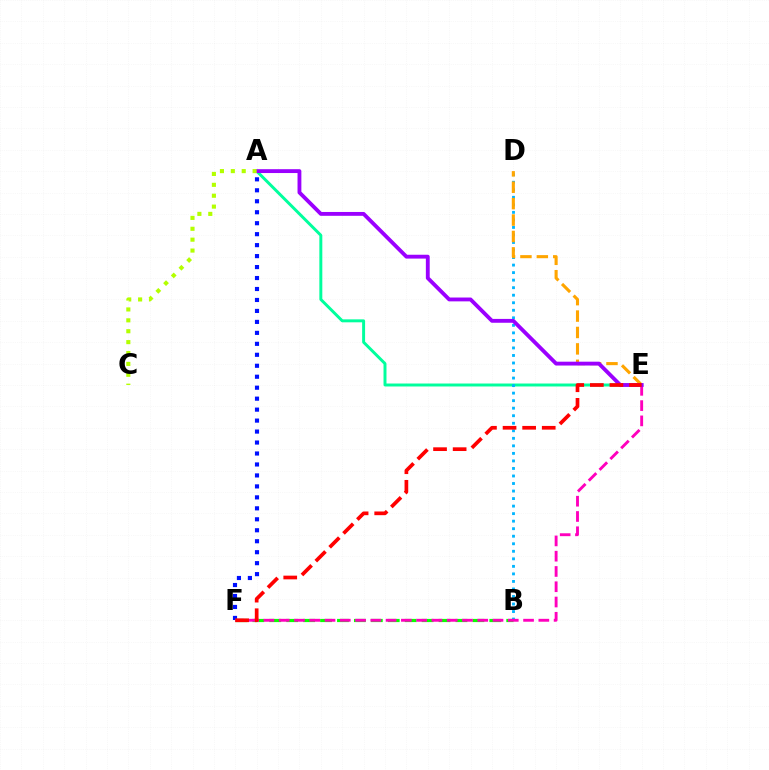{('A', 'F'): [{'color': '#0010ff', 'line_style': 'dotted', 'thickness': 2.98}], ('A', 'E'): [{'color': '#00ff9d', 'line_style': 'solid', 'thickness': 2.13}, {'color': '#9b00ff', 'line_style': 'solid', 'thickness': 2.77}], ('B', 'D'): [{'color': '#00b5ff', 'line_style': 'dotted', 'thickness': 2.05}], ('D', 'E'): [{'color': '#ffa500', 'line_style': 'dashed', 'thickness': 2.23}], ('B', 'F'): [{'color': '#08ff00', 'line_style': 'dashed', 'thickness': 2.3}], ('E', 'F'): [{'color': '#ff00bd', 'line_style': 'dashed', 'thickness': 2.07}, {'color': '#ff0000', 'line_style': 'dashed', 'thickness': 2.66}], ('A', 'C'): [{'color': '#b3ff00', 'line_style': 'dotted', 'thickness': 2.96}]}